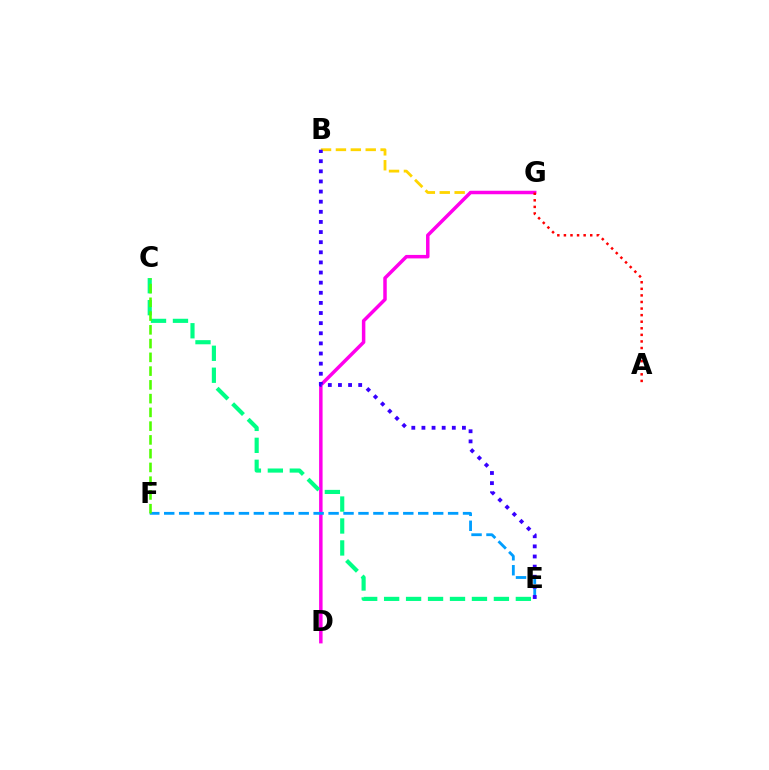{('B', 'G'): [{'color': '#ffd500', 'line_style': 'dashed', 'thickness': 2.02}], ('D', 'G'): [{'color': '#ff00ed', 'line_style': 'solid', 'thickness': 2.51}], ('C', 'E'): [{'color': '#00ff86', 'line_style': 'dashed', 'thickness': 2.98}], ('E', 'F'): [{'color': '#009eff', 'line_style': 'dashed', 'thickness': 2.03}], ('C', 'F'): [{'color': '#4fff00', 'line_style': 'dashed', 'thickness': 1.87}], ('A', 'G'): [{'color': '#ff0000', 'line_style': 'dotted', 'thickness': 1.79}], ('B', 'E'): [{'color': '#3700ff', 'line_style': 'dotted', 'thickness': 2.75}]}